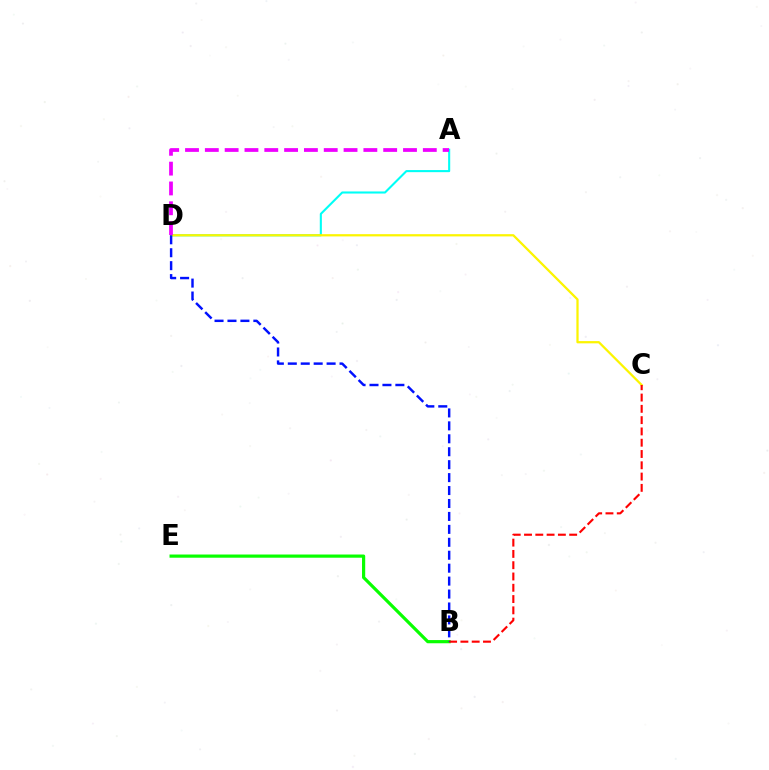{('A', 'D'): [{'color': '#00fff6', 'line_style': 'solid', 'thickness': 1.51}, {'color': '#ee00ff', 'line_style': 'dashed', 'thickness': 2.69}], ('C', 'D'): [{'color': '#fcf500', 'line_style': 'solid', 'thickness': 1.62}], ('B', 'E'): [{'color': '#08ff00', 'line_style': 'solid', 'thickness': 2.3}], ('B', 'C'): [{'color': '#ff0000', 'line_style': 'dashed', 'thickness': 1.53}], ('B', 'D'): [{'color': '#0010ff', 'line_style': 'dashed', 'thickness': 1.76}]}